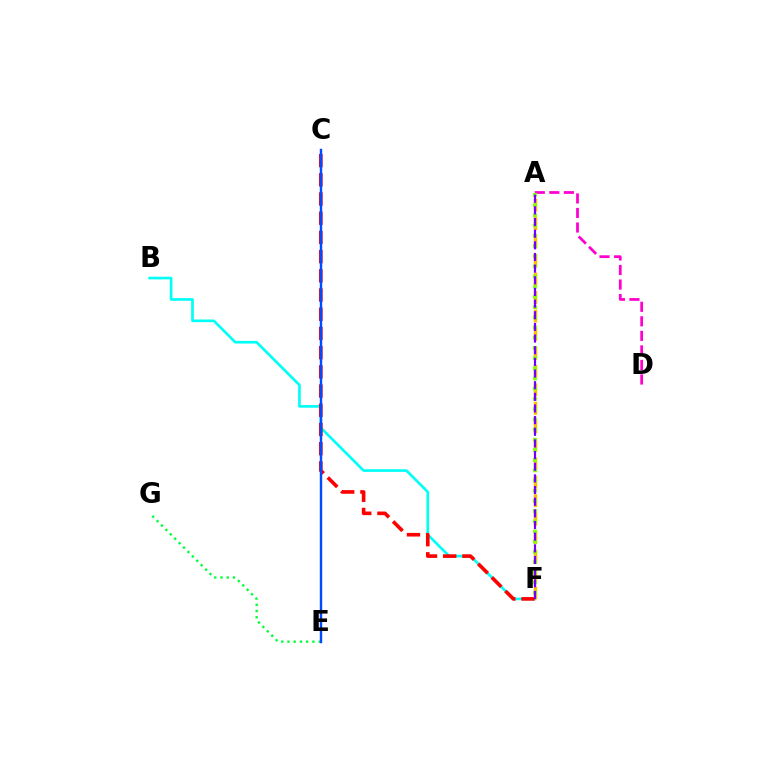{('A', 'D'): [{'color': '#ff00cf', 'line_style': 'dashed', 'thickness': 1.98}], ('B', 'F'): [{'color': '#00fff6', 'line_style': 'solid', 'thickness': 1.92}], ('E', 'G'): [{'color': '#00ff39', 'line_style': 'dotted', 'thickness': 1.7}], ('A', 'F'): [{'color': '#ffbd00', 'line_style': 'dashed', 'thickness': 2.51}, {'color': '#84ff00', 'line_style': 'dotted', 'thickness': 2.77}, {'color': '#7200ff', 'line_style': 'dashed', 'thickness': 1.58}], ('C', 'F'): [{'color': '#ff0000', 'line_style': 'dashed', 'thickness': 2.61}], ('C', 'E'): [{'color': '#004bff', 'line_style': 'solid', 'thickness': 1.74}]}